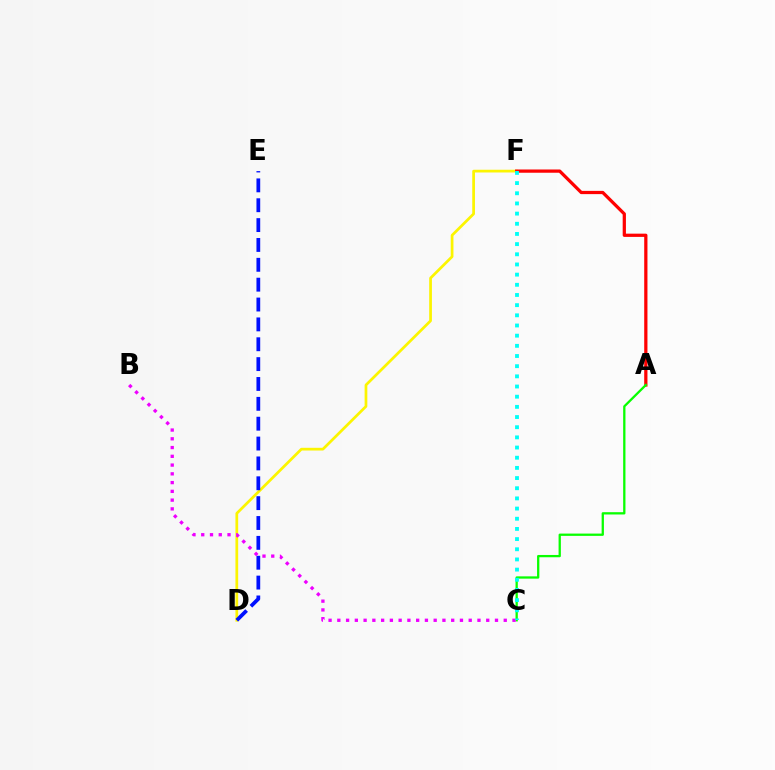{('D', 'F'): [{'color': '#fcf500', 'line_style': 'solid', 'thickness': 1.96}], ('A', 'F'): [{'color': '#ff0000', 'line_style': 'solid', 'thickness': 2.33}], ('A', 'C'): [{'color': '#08ff00', 'line_style': 'solid', 'thickness': 1.65}], ('D', 'E'): [{'color': '#0010ff', 'line_style': 'dashed', 'thickness': 2.7}], ('B', 'C'): [{'color': '#ee00ff', 'line_style': 'dotted', 'thickness': 2.38}], ('C', 'F'): [{'color': '#00fff6', 'line_style': 'dotted', 'thickness': 2.76}]}